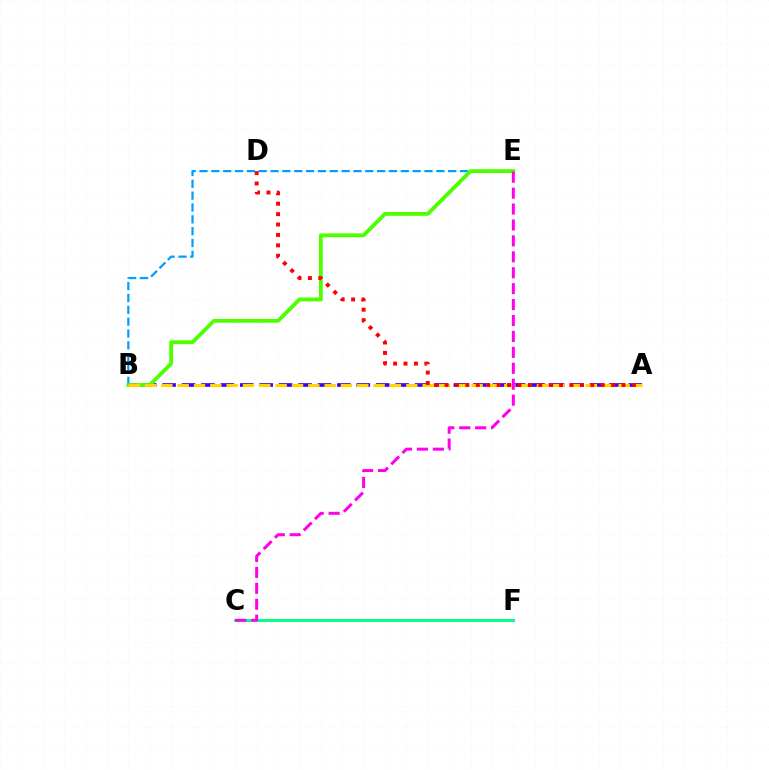{('B', 'E'): [{'color': '#009eff', 'line_style': 'dashed', 'thickness': 1.61}, {'color': '#4fff00', 'line_style': 'solid', 'thickness': 2.76}], ('A', 'B'): [{'color': '#3700ff', 'line_style': 'dashed', 'thickness': 2.64}, {'color': '#ffd500', 'line_style': 'dashed', 'thickness': 2.22}], ('C', 'F'): [{'color': '#00ff86', 'line_style': 'solid', 'thickness': 2.09}], ('A', 'D'): [{'color': '#ff0000', 'line_style': 'dotted', 'thickness': 2.83}], ('C', 'E'): [{'color': '#ff00ed', 'line_style': 'dashed', 'thickness': 2.16}]}